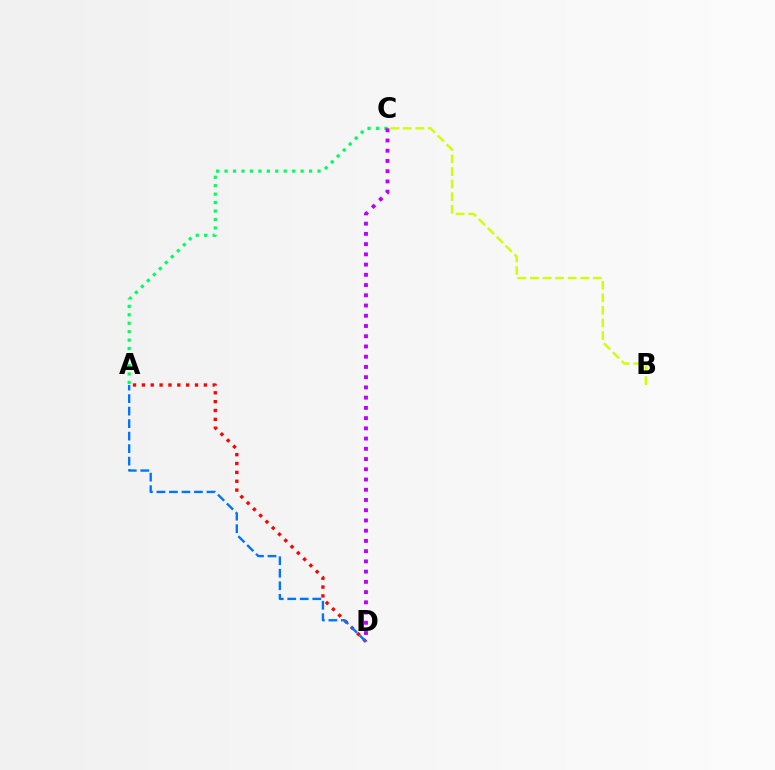{('A', 'C'): [{'color': '#00ff5c', 'line_style': 'dotted', 'thickness': 2.3}], ('B', 'C'): [{'color': '#d1ff00', 'line_style': 'dashed', 'thickness': 1.71}], ('C', 'D'): [{'color': '#b900ff', 'line_style': 'dotted', 'thickness': 2.78}], ('A', 'D'): [{'color': '#ff0000', 'line_style': 'dotted', 'thickness': 2.41}, {'color': '#0074ff', 'line_style': 'dashed', 'thickness': 1.7}]}